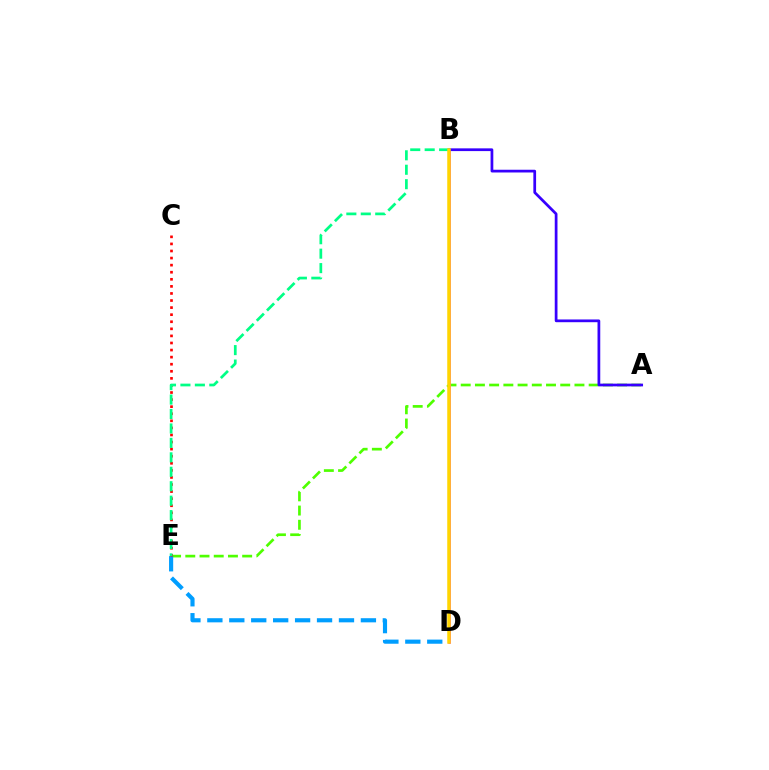{('A', 'E'): [{'color': '#4fff00', 'line_style': 'dashed', 'thickness': 1.93}], ('B', 'D'): [{'color': '#ff00ed', 'line_style': 'solid', 'thickness': 1.83}, {'color': '#ffd500', 'line_style': 'solid', 'thickness': 2.53}], ('A', 'B'): [{'color': '#3700ff', 'line_style': 'solid', 'thickness': 1.97}], ('D', 'E'): [{'color': '#009eff', 'line_style': 'dashed', 'thickness': 2.98}], ('C', 'E'): [{'color': '#ff0000', 'line_style': 'dotted', 'thickness': 1.92}], ('B', 'E'): [{'color': '#00ff86', 'line_style': 'dashed', 'thickness': 1.96}]}